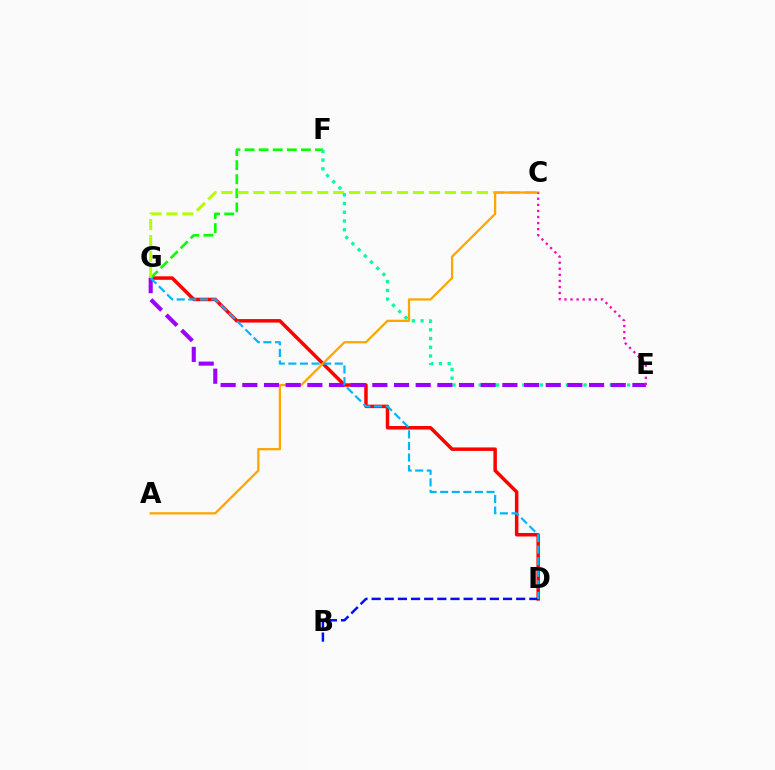{('D', 'G'): [{'color': '#ff0000', 'line_style': 'solid', 'thickness': 2.52}, {'color': '#00b5ff', 'line_style': 'dashed', 'thickness': 1.57}], ('F', 'G'): [{'color': '#08ff00', 'line_style': 'dashed', 'thickness': 1.91}], ('C', 'G'): [{'color': '#b3ff00', 'line_style': 'dashed', 'thickness': 2.17}], ('A', 'C'): [{'color': '#ffa500', 'line_style': 'solid', 'thickness': 1.63}], ('B', 'D'): [{'color': '#0010ff', 'line_style': 'dashed', 'thickness': 1.79}], ('E', 'F'): [{'color': '#00ff9d', 'line_style': 'dotted', 'thickness': 2.37}], ('E', 'G'): [{'color': '#9b00ff', 'line_style': 'dashed', 'thickness': 2.94}], ('C', 'E'): [{'color': '#ff00bd', 'line_style': 'dotted', 'thickness': 1.65}]}